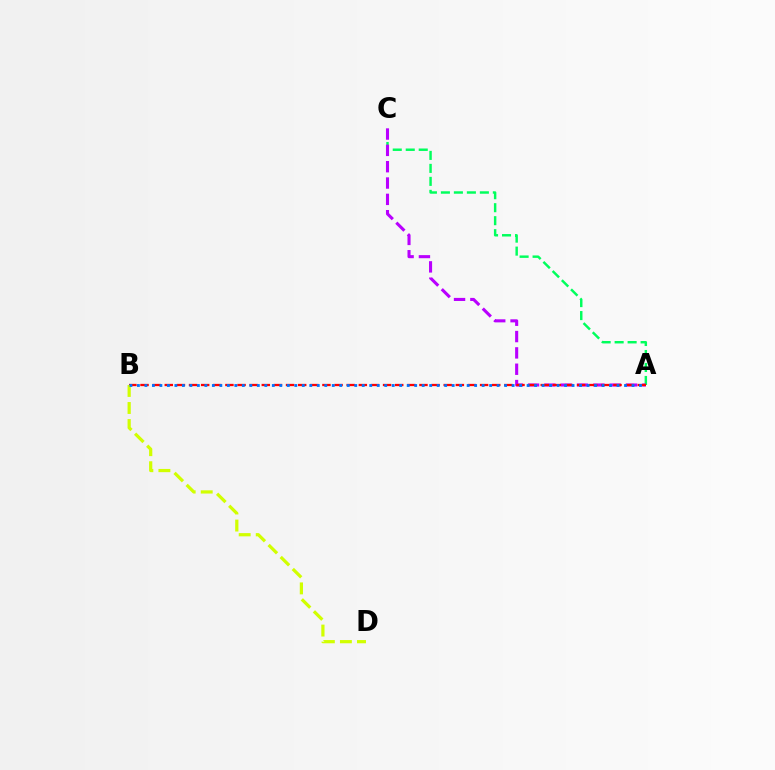{('A', 'C'): [{'color': '#00ff5c', 'line_style': 'dashed', 'thickness': 1.76}, {'color': '#b900ff', 'line_style': 'dashed', 'thickness': 2.22}], ('A', 'B'): [{'color': '#ff0000', 'line_style': 'dashed', 'thickness': 1.65}, {'color': '#0074ff', 'line_style': 'dotted', 'thickness': 2.04}], ('B', 'D'): [{'color': '#d1ff00', 'line_style': 'dashed', 'thickness': 2.32}]}